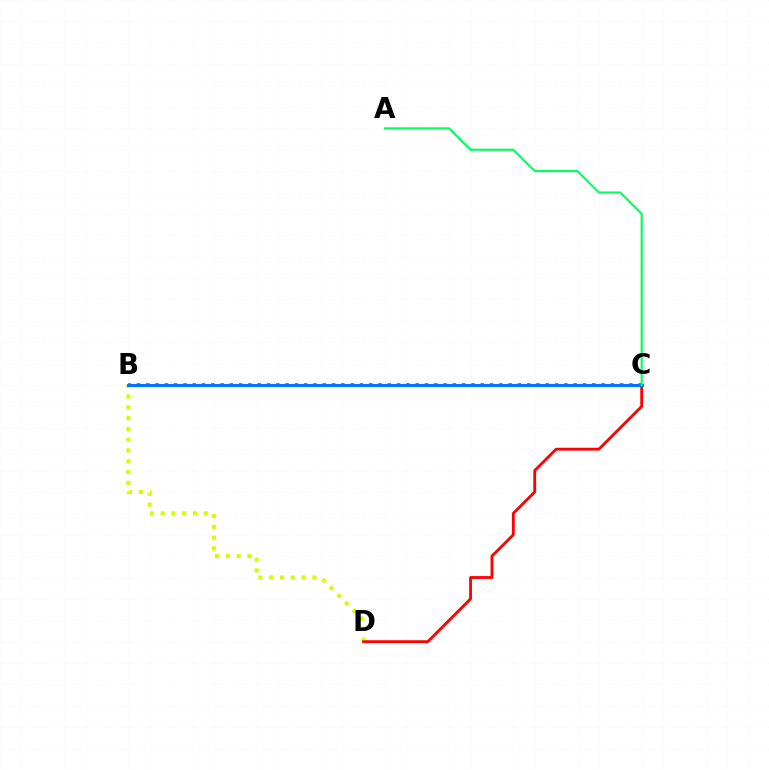{('B', 'D'): [{'color': '#d1ff00', 'line_style': 'dotted', 'thickness': 2.93}], ('C', 'D'): [{'color': '#ff0000', 'line_style': 'solid', 'thickness': 2.03}], ('B', 'C'): [{'color': '#b900ff', 'line_style': 'dotted', 'thickness': 2.52}, {'color': '#0074ff', 'line_style': 'solid', 'thickness': 2.19}], ('A', 'C'): [{'color': '#00ff5c', 'line_style': 'solid', 'thickness': 1.52}]}